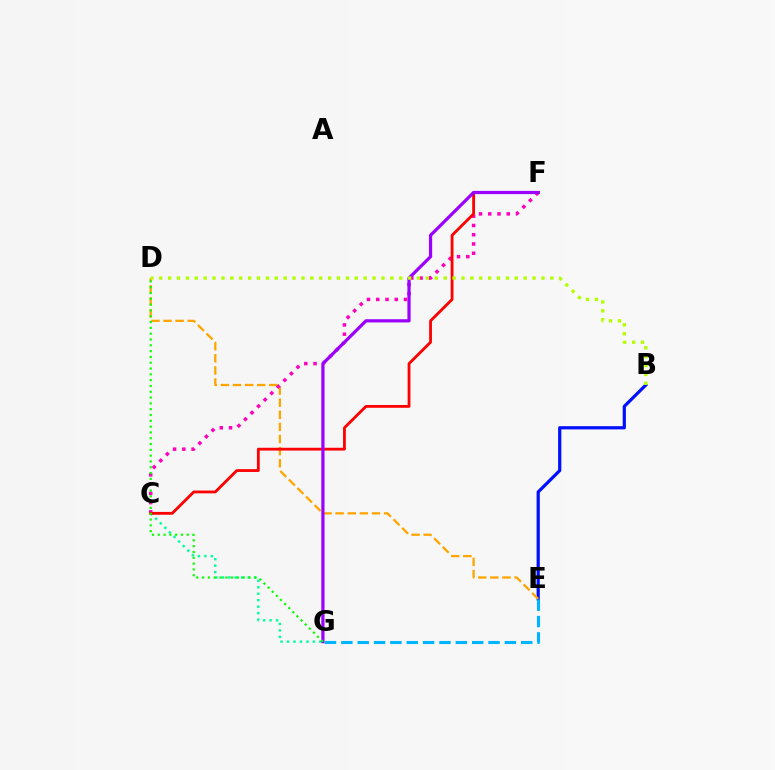{('B', 'E'): [{'color': '#0010ff', 'line_style': 'solid', 'thickness': 2.31}], ('D', 'E'): [{'color': '#ffa500', 'line_style': 'dashed', 'thickness': 1.64}], ('C', 'F'): [{'color': '#ff00bd', 'line_style': 'dotted', 'thickness': 2.51}, {'color': '#ff0000', 'line_style': 'solid', 'thickness': 2.02}], ('C', 'G'): [{'color': '#00ff9d', 'line_style': 'dotted', 'thickness': 1.76}], ('F', 'G'): [{'color': '#9b00ff', 'line_style': 'solid', 'thickness': 2.31}], ('B', 'D'): [{'color': '#b3ff00', 'line_style': 'dotted', 'thickness': 2.42}], ('E', 'G'): [{'color': '#00b5ff', 'line_style': 'dashed', 'thickness': 2.22}], ('D', 'G'): [{'color': '#08ff00', 'line_style': 'dotted', 'thickness': 1.58}]}